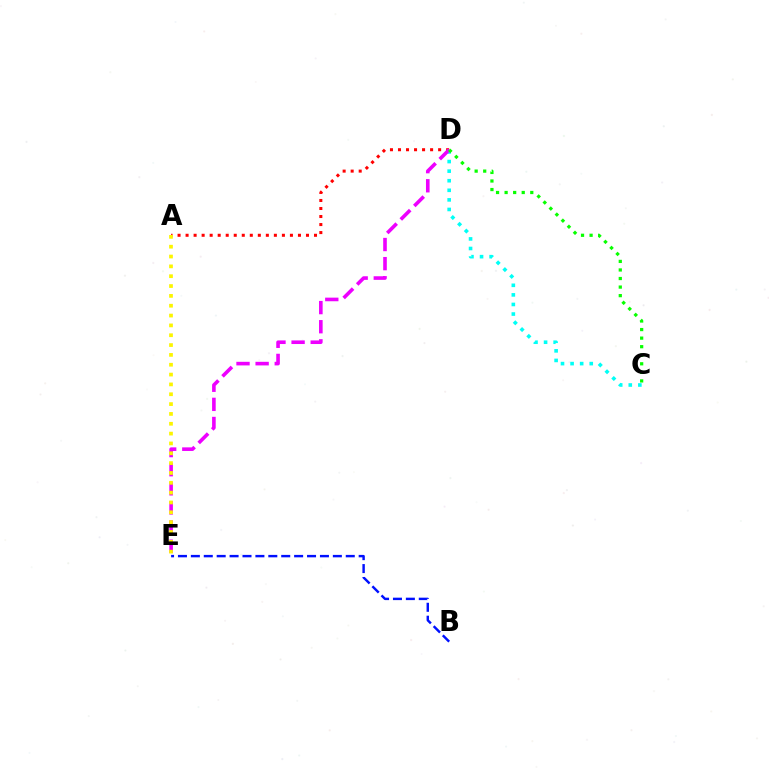{('C', 'D'): [{'color': '#00fff6', 'line_style': 'dotted', 'thickness': 2.6}, {'color': '#08ff00', 'line_style': 'dotted', 'thickness': 2.33}], ('B', 'E'): [{'color': '#0010ff', 'line_style': 'dashed', 'thickness': 1.75}], ('A', 'D'): [{'color': '#ff0000', 'line_style': 'dotted', 'thickness': 2.18}], ('D', 'E'): [{'color': '#ee00ff', 'line_style': 'dashed', 'thickness': 2.6}], ('A', 'E'): [{'color': '#fcf500', 'line_style': 'dotted', 'thickness': 2.67}]}